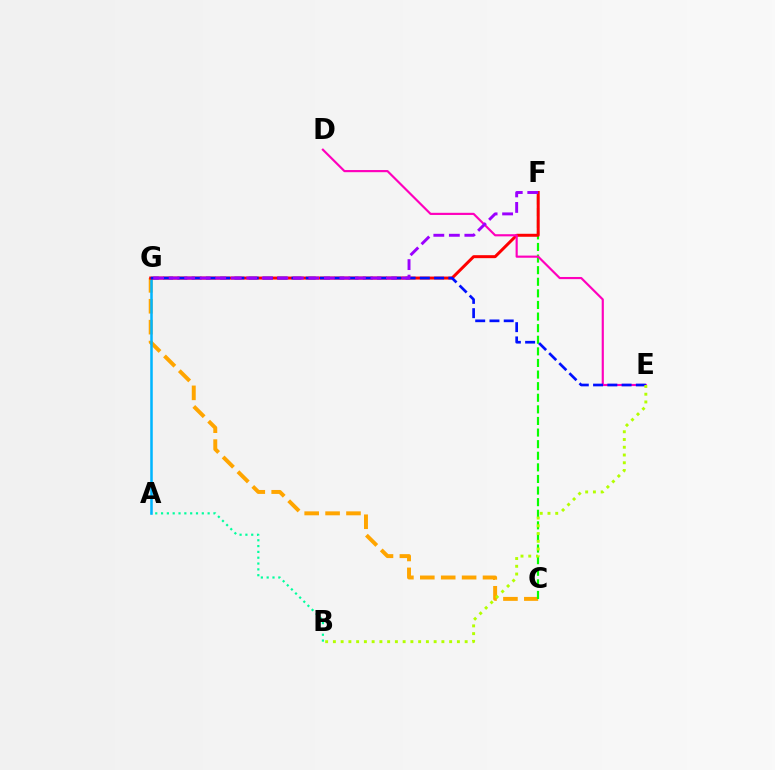{('C', 'G'): [{'color': '#ffa500', 'line_style': 'dashed', 'thickness': 2.84}], ('A', 'B'): [{'color': '#00ff9d', 'line_style': 'dotted', 'thickness': 1.58}], ('C', 'F'): [{'color': '#08ff00', 'line_style': 'dashed', 'thickness': 1.58}], ('A', 'G'): [{'color': '#00b5ff', 'line_style': 'solid', 'thickness': 1.82}], ('F', 'G'): [{'color': '#ff0000', 'line_style': 'solid', 'thickness': 2.15}, {'color': '#9b00ff', 'line_style': 'dashed', 'thickness': 2.11}], ('D', 'E'): [{'color': '#ff00bd', 'line_style': 'solid', 'thickness': 1.56}], ('E', 'G'): [{'color': '#0010ff', 'line_style': 'dashed', 'thickness': 1.94}], ('B', 'E'): [{'color': '#b3ff00', 'line_style': 'dotted', 'thickness': 2.11}]}